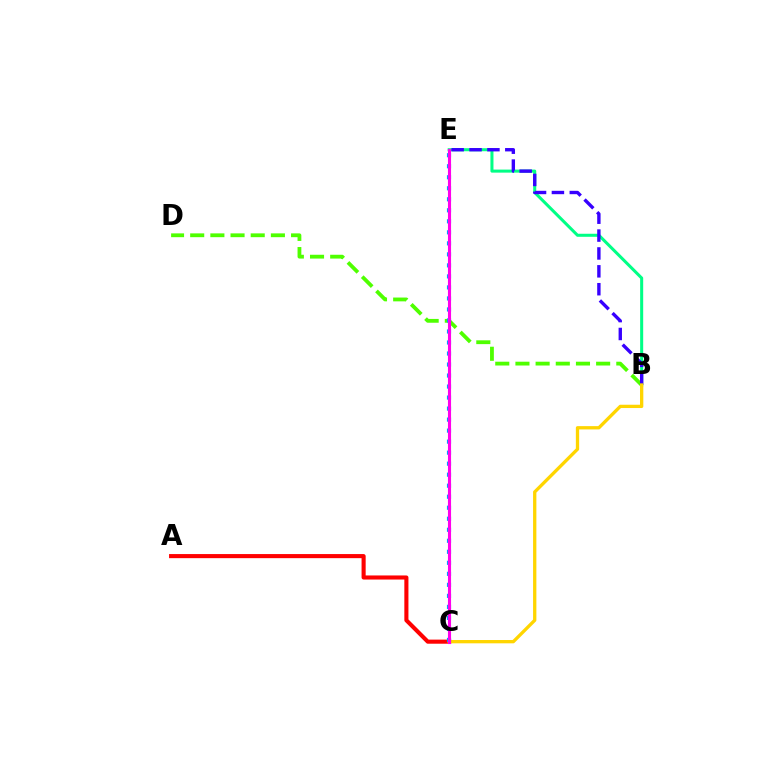{('B', 'E'): [{'color': '#00ff86', 'line_style': 'solid', 'thickness': 2.19}, {'color': '#3700ff', 'line_style': 'dashed', 'thickness': 2.43}], ('B', 'D'): [{'color': '#4fff00', 'line_style': 'dashed', 'thickness': 2.74}], ('A', 'C'): [{'color': '#ff0000', 'line_style': 'solid', 'thickness': 2.95}], ('B', 'C'): [{'color': '#ffd500', 'line_style': 'solid', 'thickness': 2.38}], ('C', 'E'): [{'color': '#009eff', 'line_style': 'dotted', 'thickness': 2.99}, {'color': '#ff00ed', 'line_style': 'solid', 'thickness': 2.23}]}